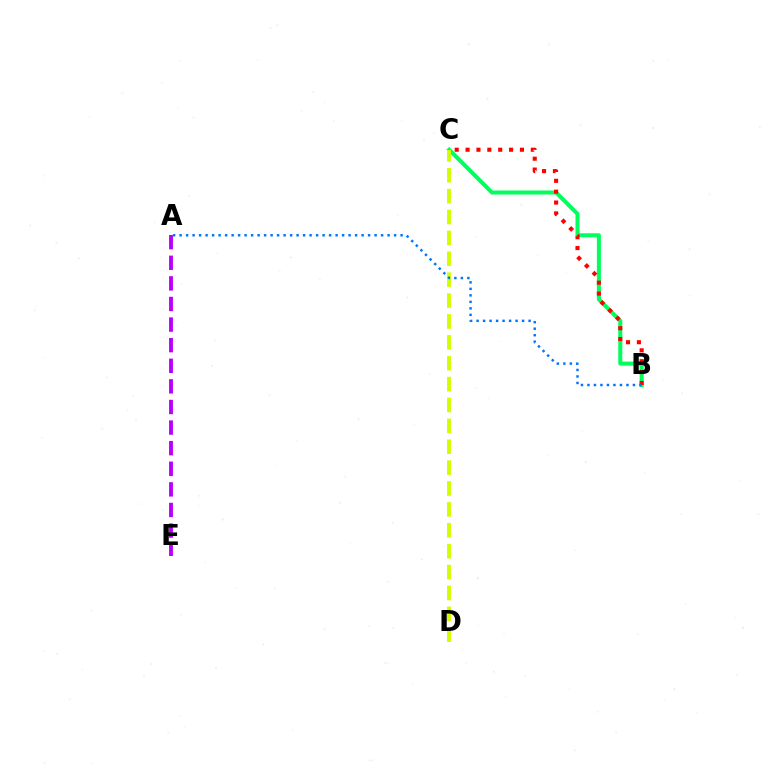{('B', 'C'): [{'color': '#00ff5c', 'line_style': 'solid', 'thickness': 2.9}, {'color': '#ff0000', 'line_style': 'dotted', 'thickness': 2.95}], ('A', 'E'): [{'color': '#b900ff', 'line_style': 'dashed', 'thickness': 2.8}], ('C', 'D'): [{'color': '#d1ff00', 'line_style': 'dashed', 'thickness': 2.84}], ('A', 'B'): [{'color': '#0074ff', 'line_style': 'dotted', 'thickness': 1.77}]}